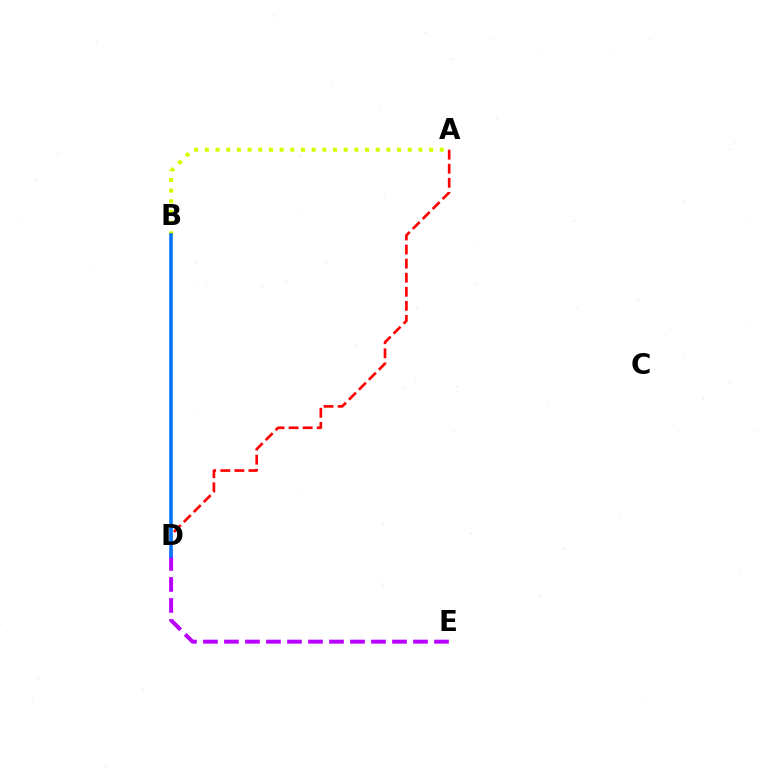{('A', 'B'): [{'color': '#d1ff00', 'line_style': 'dotted', 'thickness': 2.9}], ('B', 'D'): [{'color': '#00ff5c', 'line_style': 'dotted', 'thickness': 1.76}, {'color': '#0074ff', 'line_style': 'solid', 'thickness': 2.55}], ('D', 'E'): [{'color': '#b900ff', 'line_style': 'dashed', 'thickness': 2.85}], ('A', 'D'): [{'color': '#ff0000', 'line_style': 'dashed', 'thickness': 1.91}]}